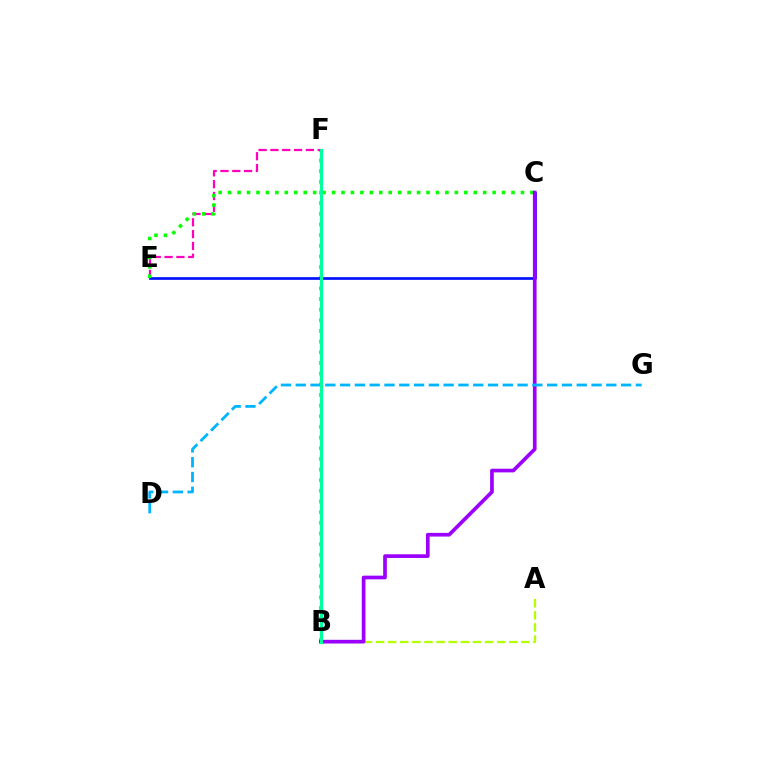{('B', 'F'): [{'color': '#ffa500', 'line_style': 'dotted', 'thickness': 2.9}, {'color': '#ff0000', 'line_style': 'dotted', 'thickness': 2.16}, {'color': '#00ff9d', 'line_style': 'solid', 'thickness': 2.28}], ('C', 'E'): [{'color': '#0010ff', 'line_style': 'solid', 'thickness': 1.94}, {'color': '#08ff00', 'line_style': 'dotted', 'thickness': 2.57}], ('E', 'F'): [{'color': '#ff00bd', 'line_style': 'dashed', 'thickness': 1.61}], ('A', 'B'): [{'color': '#b3ff00', 'line_style': 'dashed', 'thickness': 1.64}], ('B', 'C'): [{'color': '#9b00ff', 'line_style': 'solid', 'thickness': 2.65}], ('D', 'G'): [{'color': '#00b5ff', 'line_style': 'dashed', 'thickness': 2.01}]}